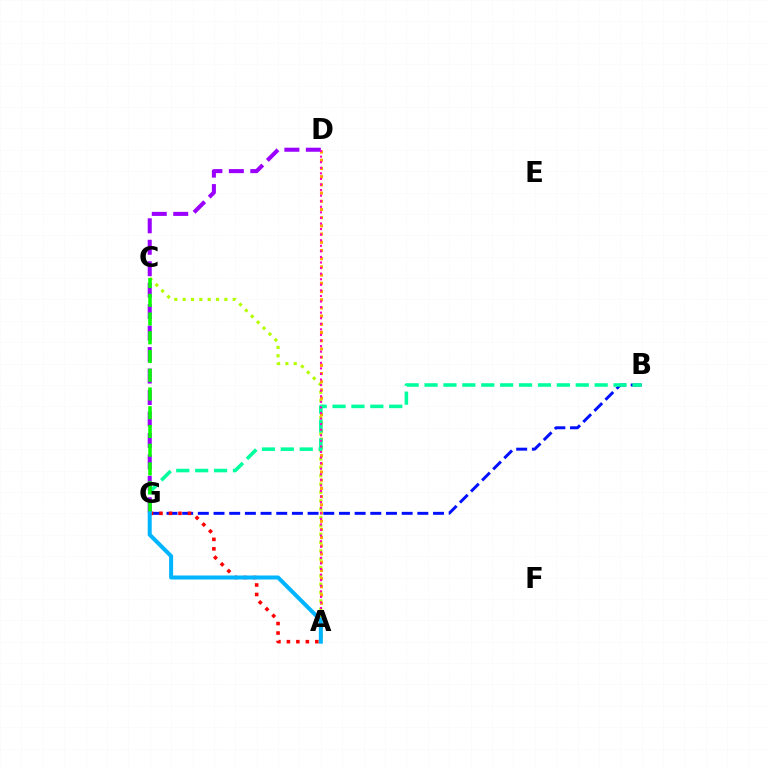{('B', 'G'): [{'color': '#0010ff', 'line_style': 'dashed', 'thickness': 2.13}, {'color': '#00ff9d', 'line_style': 'dashed', 'thickness': 2.57}], ('A', 'G'): [{'color': '#ff0000', 'line_style': 'dotted', 'thickness': 2.58}, {'color': '#00b5ff', 'line_style': 'solid', 'thickness': 2.89}], ('A', 'C'): [{'color': '#b3ff00', 'line_style': 'dotted', 'thickness': 2.27}], ('A', 'D'): [{'color': '#ffa500', 'line_style': 'dotted', 'thickness': 2.23}, {'color': '#ff00bd', 'line_style': 'dotted', 'thickness': 1.51}], ('D', 'G'): [{'color': '#9b00ff', 'line_style': 'dashed', 'thickness': 2.92}], ('C', 'G'): [{'color': '#08ff00', 'line_style': 'dashed', 'thickness': 2.55}]}